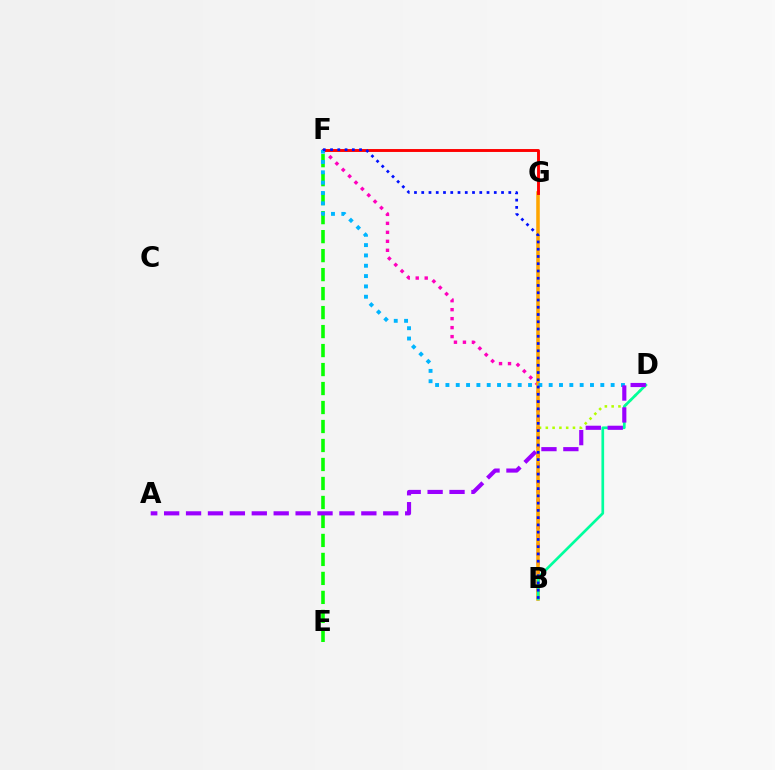{('B', 'D'): [{'color': '#b3ff00', 'line_style': 'dotted', 'thickness': 1.84}, {'color': '#00ff9d', 'line_style': 'solid', 'thickness': 1.93}], ('B', 'F'): [{'color': '#ff00bd', 'line_style': 'dotted', 'thickness': 2.44}, {'color': '#0010ff', 'line_style': 'dotted', 'thickness': 1.97}], ('B', 'G'): [{'color': '#ffa500', 'line_style': 'solid', 'thickness': 2.55}], ('E', 'F'): [{'color': '#08ff00', 'line_style': 'dashed', 'thickness': 2.58}], ('F', 'G'): [{'color': '#ff0000', 'line_style': 'solid', 'thickness': 2.09}], ('D', 'F'): [{'color': '#00b5ff', 'line_style': 'dotted', 'thickness': 2.81}], ('A', 'D'): [{'color': '#9b00ff', 'line_style': 'dashed', 'thickness': 2.98}]}